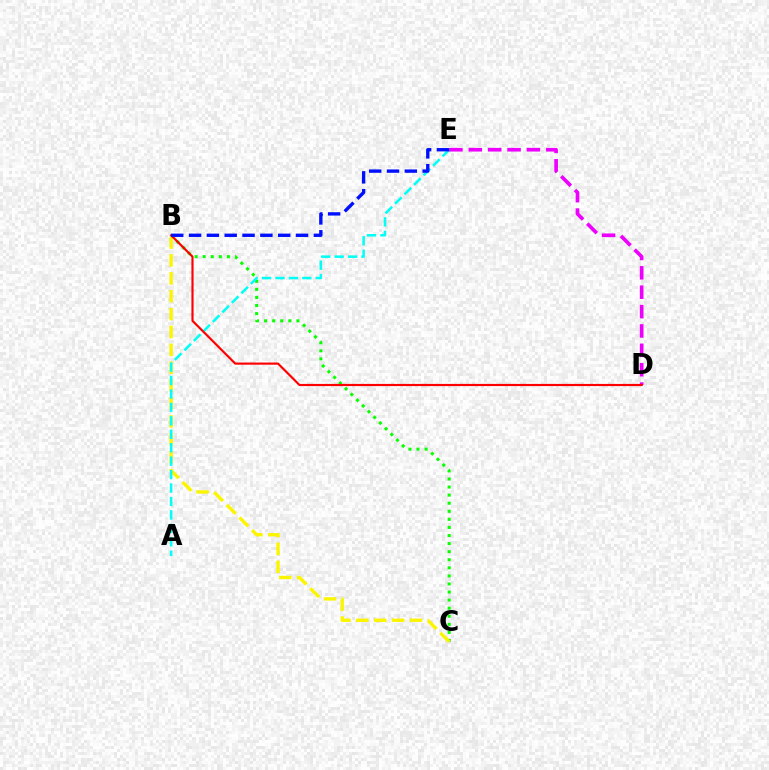{('B', 'C'): [{'color': '#08ff00', 'line_style': 'dotted', 'thickness': 2.19}, {'color': '#fcf500', 'line_style': 'dashed', 'thickness': 2.43}], ('A', 'E'): [{'color': '#00fff6', 'line_style': 'dashed', 'thickness': 1.83}], ('D', 'E'): [{'color': '#ee00ff', 'line_style': 'dashed', 'thickness': 2.63}], ('B', 'D'): [{'color': '#ff0000', 'line_style': 'solid', 'thickness': 1.56}], ('B', 'E'): [{'color': '#0010ff', 'line_style': 'dashed', 'thickness': 2.42}]}